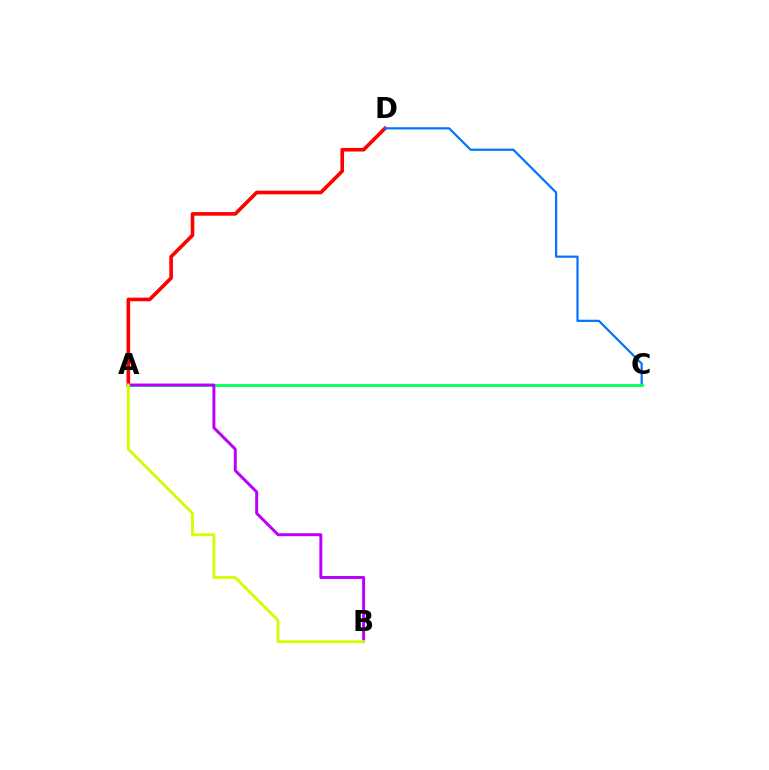{('A', 'D'): [{'color': '#ff0000', 'line_style': 'solid', 'thickness': 2.61}], ('C', 'D'): [{'color': '#0074ff', 'line_style': 'solid', 'thickness': 1.59}], ('A', 'C'): [{'color': '#00ff5c', 'line_style': 'solid', 'thickness': 1.98}], ('A', 'B'): [{'color': '#b900ff', 'line_style': 'solid', 'thickness': 2.12}, {'color': '#d1ff00', 'line_style': 'solid', 'thickness': 2.04}]}